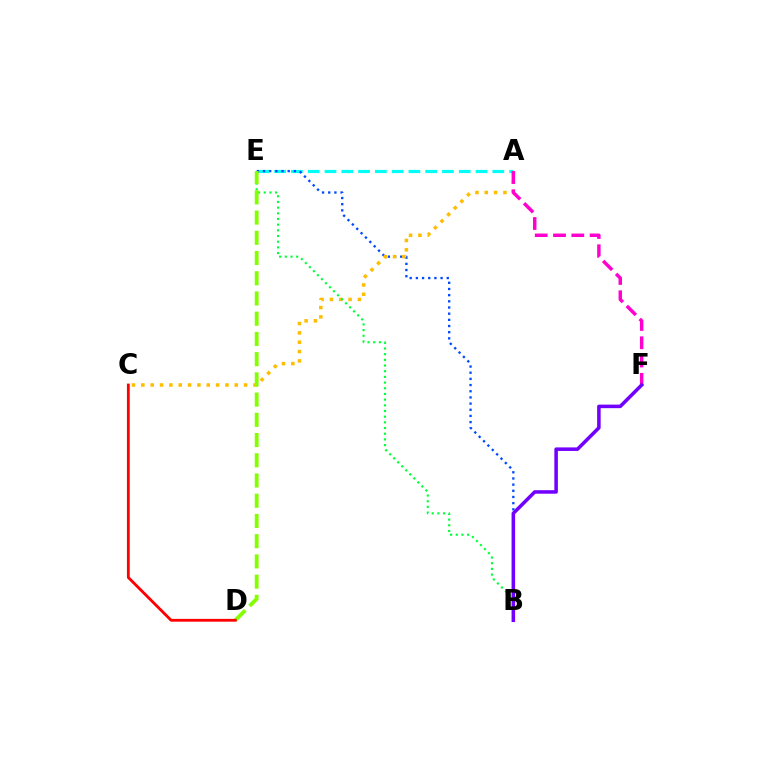{('A', 'E'): [{'color': '#00fff6', 'line_style': 'dashed', 'thickness': 2.28}], ('B', 'E'): [{'color': '#004bff', 'line_style': 'dotted', 'thickness': 1.68}, {'color': '#00ff39', 'line_style': 'dotted', 'thickness': 1.54}], ('A', 'C'): [{'color': '#ffbd00', 'line_style': 'dotted', 'thickness': 2.54}], ('A', 'F'): [{'color': '#ff00cf', 'line_style': 'dashed', 'thickness': 2.48}], ('B', 'F'): [{'color': '#7200ff', 'line_style': 'solid', 'thickness': 2.54}], ('D', 'E'): [{'color': '#84ff00', 'line_style': 'dashed', 'thickness': 2.75}], ('C', 'D'): [{'color': '#ff0000', 'line_style': 'solid', 'thickness': 2.02}]}